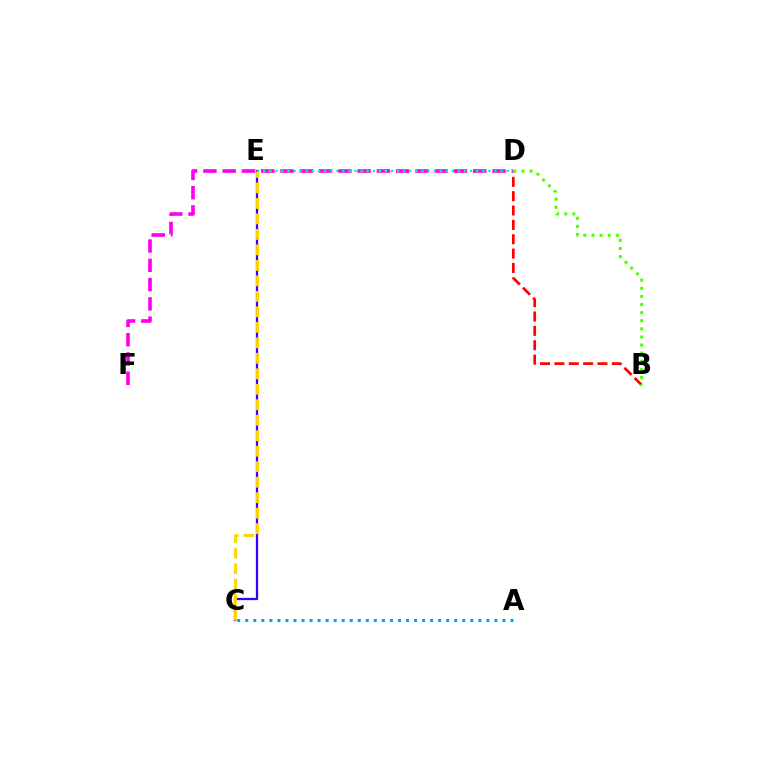{('B', 'D'): [{'color': '#ff0000', 'line_style': 'dashed', 'thickness': 1.95}, {'color': '#4fff00', 'line_style': 'dotted', 'thickness': 2.2}], ('A', 'C'): [{'color': '#009eff', 'line_style': 'dotted', 'thickness': 2.18}], ('C', 'E'): [{'color': '#3700ff', 'line_style': 'solid', 'thickness': 1.64}, {'color': '#ffd500', 'line_style': 'dashed', 'thickness': 2.1}], ('D', 'F'): [{'color': '#ff00ed', 'line_style': 'dashed', 'thickness': 2.62}], ('D', 'E'): [{'color': '#00ff86', 'line_style': 'dotted', 'thickness': 1.65}]}